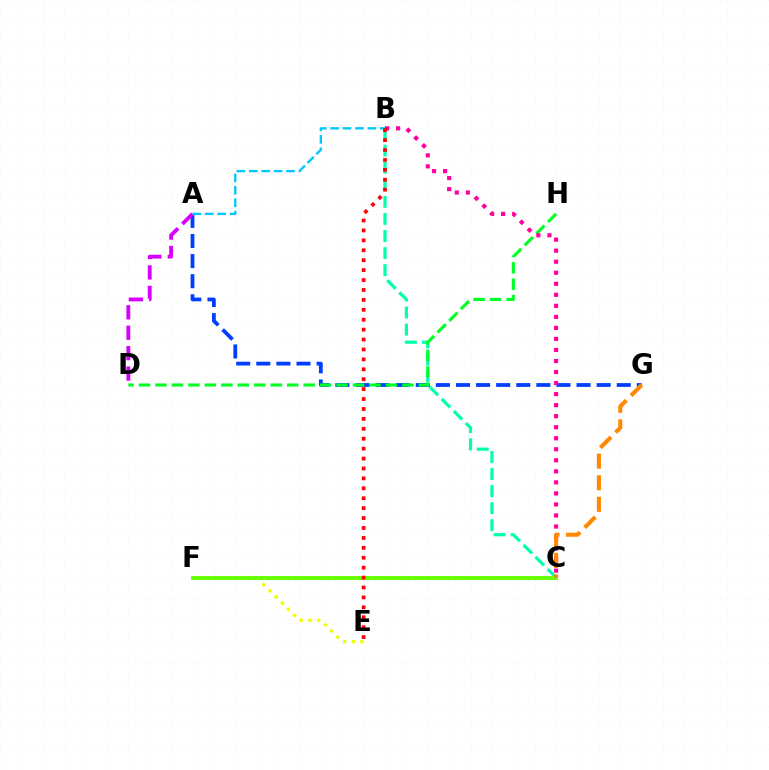{('C', 'F'): [{'color': '#4f00ff', 'line_style': 'dotted', 'thickness': 1.81}, {'color': '#66ff00', 'line_style': 'solid', 'thickness': 2.77}], ('A', 'G'): [{'color': '#003fff', 'line_style': 'dashed', 'thickness': 2.73}], ('B', 'C'): [{'color': '#00ffaf', 'line_style': 'dashed', 'thickness': 2.32}, {'color': '#ff00a0', 'line_style': 'dotted', 'thickness': 3.0}], ('A', 'D'): [{'color': '#d600ff', 'line_style': 'dashed', 'thickness': 2.77}], ('E', 'F'): [{'color': '#eeff00', 'line_style': 'dotted', 'thickness': 2.36}], ('A', 'B'): [{'color': '#00c7ff', 'line_style': 'dashed', 'thickness': 1.69}], ('D', 'H'): [{'color': '#00ff27', 'line_style': 'dashed', 'thickness': 2.24}], ('B', 'E'): [{'color': '#ff0000', 'line_style': 'dotted', 'thickness': 2.69}], ('C', 'G'): [{'color': '#ff8800', 'line_style': 'dashed', 'thickness': 2.93}]}